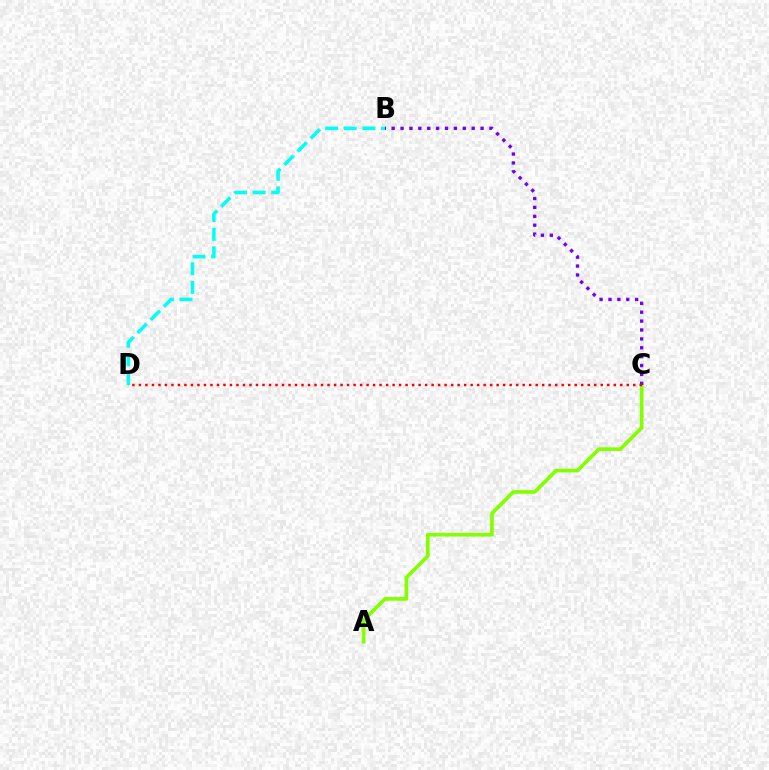{('B', 'D'): [{'color': '#00fff6', 'line_style': 'dashed', 'thickness': 2.53}], ('A', 'C'): [{'color': '#84ff00', 'line_style': 'solid', 'thickness': 2.64}], ('B', 'C'): [{'color': '#7200ff', 'line_style': 'dotted', 'thickness': 2.42}], ('C', 'D'): [{'color': '#ff0000', 'line_style': 'dotted', 'thickness': 1.77}]}